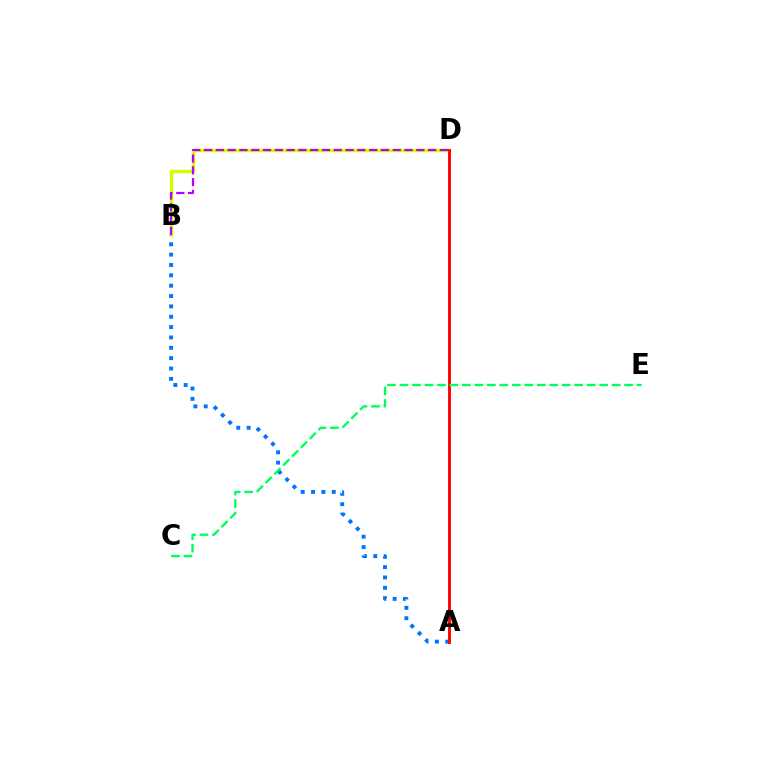{('A', 'B'): [{'color': '#0074ff', 'line_style': 'dotted', 'thickness': 2.81}], ('B', 'D'): [{'color': '#d1ff00', 'line_style': 'solid', 'thickness': 2.46}, {'color': '#b900ff', 'line_style': 'dashed', 'thickness': 1.6}], ('A', 'D'): [{'color': '#ff0000', 'line_style': 'solid', 'thickness': 2.08}], ('C', 'E'): [{'color': '#00ff5c', 'line_style': 'dashed', 'thickness': 1.7}]}